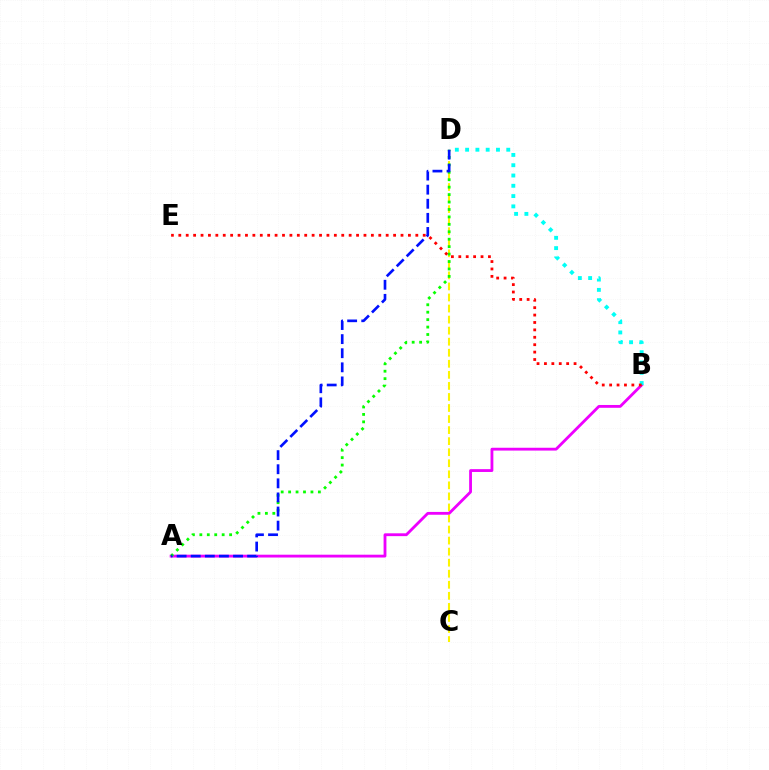{('C', 'D'): [{'color': '#fcf500', 'line_style': 'dashed', 'thickness': 1.5}], ('A', 'B'): [{'color': '#ee00ff', 'line_style': 'solid', 'thickness': 2.03}], ('A', 'D'): [{'color': '#08ff00', 'line_style': 'dotted', 'thickness': 2.02}, {'color': '#0010ff', 'line_style': 'dashed', 'thickness': 1.92}], ('B', 'D'): [{'color': '#00fff6', 'line_style': 'dotted', 'thickness': 2.79}], ('B', 'E'): [{'color': '#ff0000', 'line_style': 'dotted', 'thickness': 2.01}]}